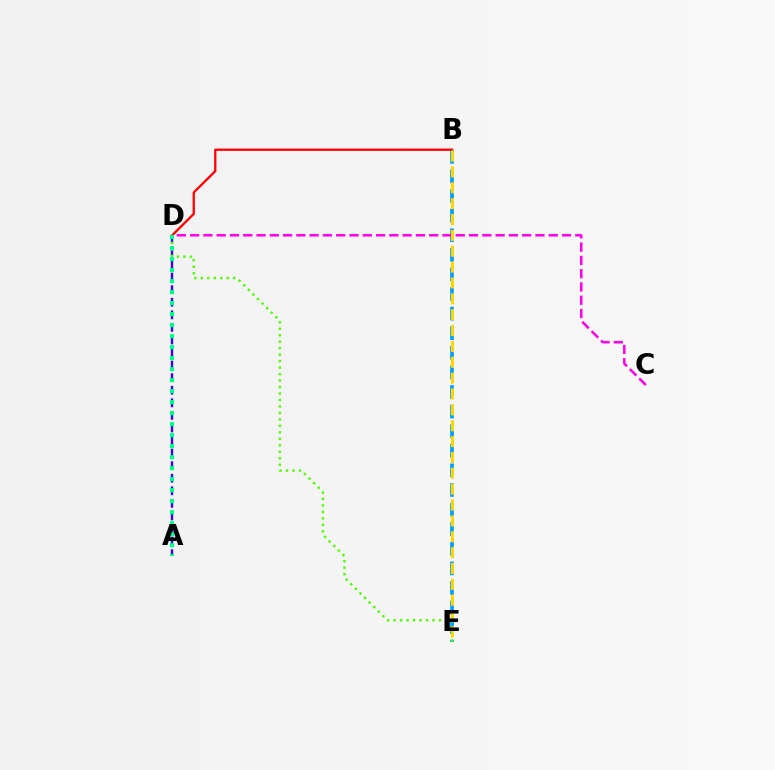{('B', 'E'): [{'color': '#009eff', 'line_style': 'dashed', 'thickness': 2.66}, {'color': '#ffd500', 'line_style': 'dashed', 'thickness': 2.16}], ('A', 'D'): [{'color': '#3700ff', 'line_style': 'dashed', 'thickness': 1.71}, {'color': '#00ff86', 'line_style': 'dotted', 'thickness': 2.99}], ('D', 'E'): [{'color': '#4fff00', 'line_style': 'dotted', 'thickness': 1.76}], ('B', 'D'): [{'color': '#ff0000', 'line_style': 'solid', 'thickness': 1.64}], ('C', 'D'): [{'color': '#ff00ed', 'line_style': 'dashed', 'thickness': 1.8}]}